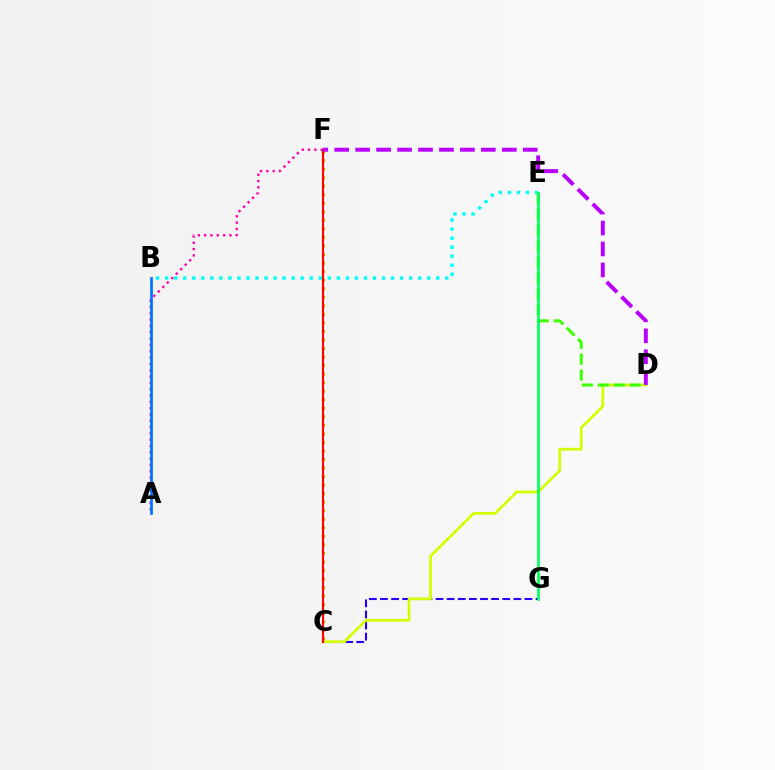{('C', 'F'): [{'color': '#ff9400', 'line_style': 'dotted', 'thickness': 2.32}, {'color': '#ff0000', 'line_style': 'solid', 'thickness': 1.52}], ('A', 'F'): [{'color': '#ff00ac', 'line_style': 'dotted', 'thickness': 1.72}], ('C', 'G'): [{'color': '#2500ff', 'line_style': 'dashed', 'thickness': 1.51}], ('C', 'D'): [{'color': '#d1ff00', 'line_style': 'solid', 'thickness': 1.96}], ('A', 'B'): [{'color': '#0074ff', 'line_style': 'solid', 'thickness': 1.97}], ('B', 'E'): [{'color': '#00fff6', 'line_style': 'dotted', 'thickness': 2.46}], ('D', 'F'): [{'color': '#b900ff', 'line_style': 'dashed', 'thickness': 2.85}], ('D', 'E'): [{'color': '#3dff00', 'line_style': 'dashed', 'thickness': 2.17}], ('E', 'G'): [{'color': '#00ff5c', 'line_style': 'solid', 'thickness': 1.91}]}